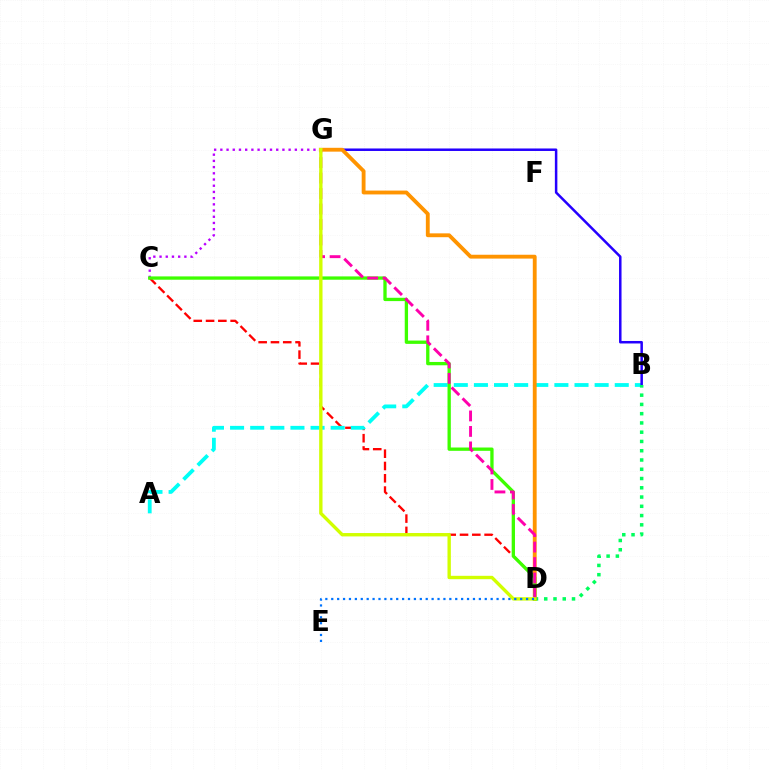{('C', 'D'): [{'color': '#ff0000', 'line_style': 'dashed', 'thickness': 1.67}, {'color': '#3dff00', 'line_style': 'solid', 'thickness': 2.38}], ('A', 'B'): [{'color': '#00fff6', 'line_style': 'dashed', 'thickness': 2.73}], ('B', 'G'): [{'color': '#2500ff', 'line_style': 'solid', 'thickness': 1.8}], ('B', 'D'): [{'color': '#00ff5c', 'line_style': 'dotted', 'thickness': 2.52}], ('C', 'G'): [{'color': '#b900ff', 'line_style': 'dotted', 'thickness': 1.69}], ('D', 'G'): [{'color': '#ff9400', 'line_style': 'solid', 'thickness': 2.77}, {'color': '#ff00ac', 'line_style': 'dashed', 'thickness': 2.1}, {'color': '#d1ff00', 'line_style': 'solid', 'thickness': 2.43}], ('D', 'E'): [{'color': '#0074ff', 'line_style': 'dotted', 'thickness': 1.6}]}